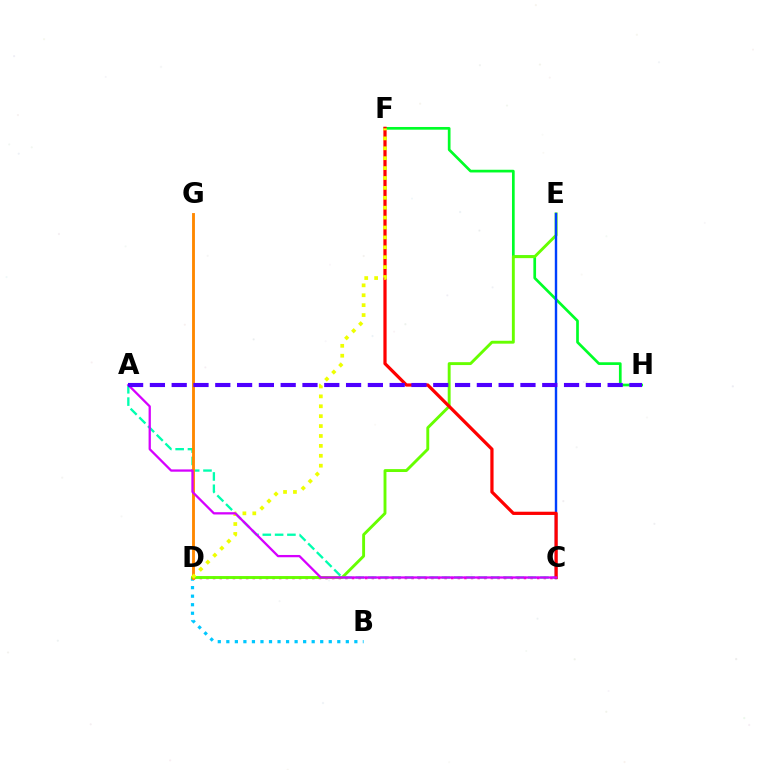{('B', 'D'): [{'color': '#00c7ff', 'line_style': 'dotted', 'thickness': 2.32}], ('F', 'H'): [{'color': '#00ff27', 'line_style': 'solid', 'thickness': 1.94}], ('C', 'D'): [{'color': '#ff00a0', 'line_style': 'dotted', 'thickness': 1.8}], ('D', 'E'): [{'color': '#66ff00', 'line_style': 'solid', 'thickness': 2.08}], ('A', 'C'): [{'color': '#00ffaf', 'line_style': 'dashed', 'thickness': 1.67}, {'color': '#d600ff', 'line_style': 'solid', 'thickness': 1.64}], ('D', 'G'): [{'color': '#ff8800', 'line_style': 'solid', 'thickness': 2.07}], ('C', 'E'): [{'color': '#003fff', 'line_style': 'solid', 'thickness': 1.73}], ('C', 'F'): [{'color': '#ff0000', 'line_style': 'solid', 'thickness': 2.33}], ('D', 'F'): [{'color': '#eeff00', 'line_style': 'dotted', 'thickness': 2.69}], ('A', 'H'): [{'color': '#4f00ff', 'line_style': 'dashed', 'thickness': 2.96}]}